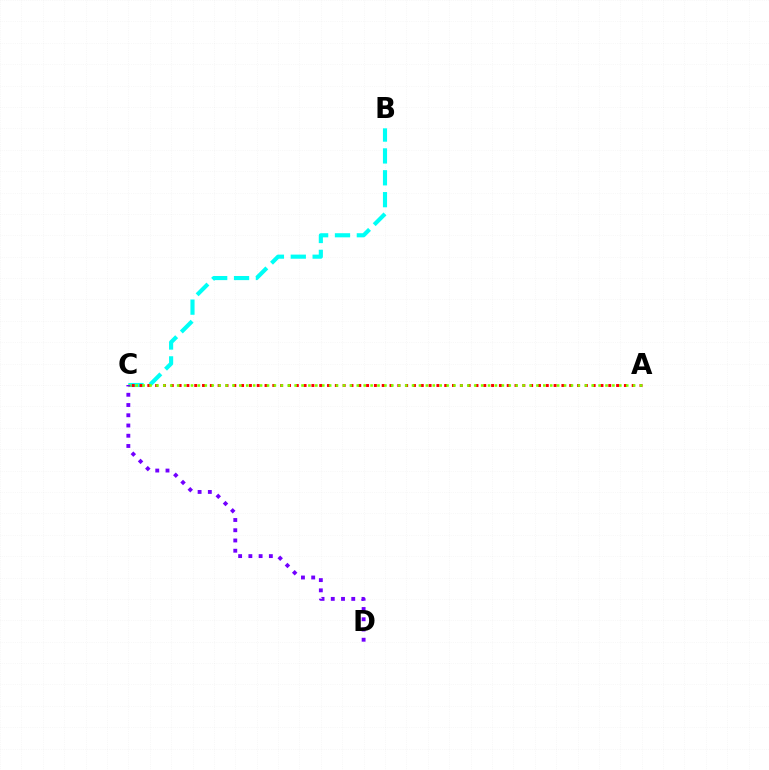{('B', 'C'): [{'color': '#00fff6', 'line_style': 'dashed', 'thickness': 2.97}], ('A', 'C'): [{'color': '#ff0000', 'line_style': 'dotted', 'thickness': 2.12}, {'color': '#84ff00', 'line_style': 'dotted', 'thickness': 1.88}], ('C', 'D'): [{'color': '#7200ff', 'line_style': 'dotted', 'thickness': 2.78}]}